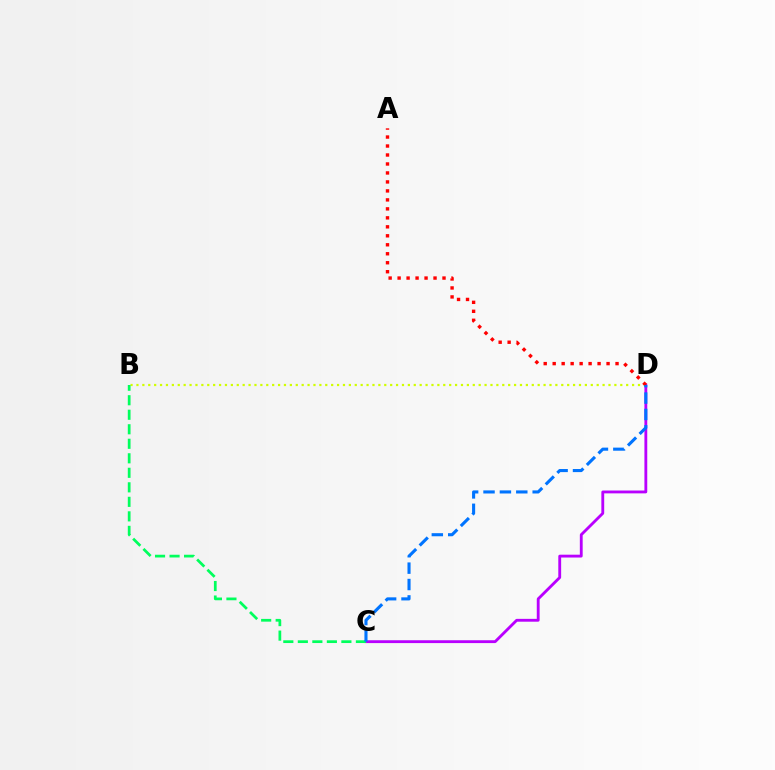{('B', 'D'): [{'color': '#d1ff00', 'line_style': 'dotted', 'thickness': 1.6}], ('C', 'D'): [{'color': '#b900ff', 'line_style': 'solid', 'thickness': 2.04}, {'color': '#0074ff', 'line_style': 'dashed', 'thickness': 2.23}], ('A', 'D'): [{'color': '#ff0000', 'line_style': 'dotted', 'thickness': 2.44}], ('B', 'C'): [{'color': '#00ff5c', 'line_style': 'dashed', 'thickness': 1.97}]}